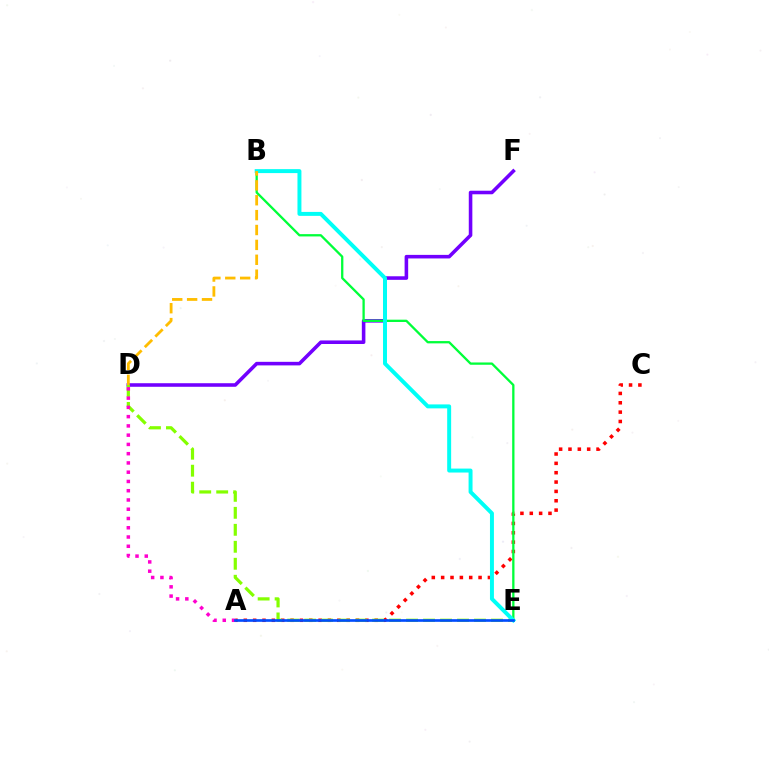{('D', 'F'): [{'color': '#7200ff', 'line_style': 'solid', 'thickness': 2.57}], ('A', 'C'): [{'color': '#ff0000', 'line_style': 'dotted', 'thickness': 2.54}], ('D', 'E'): [{'color': '#84ff00', 'line_style': 'dashed', 'thickness': 2.31}], ('B', 'E'): [{'color': '#00ff39', 'line_style': 'solid', 'thickness': 1.65}, {'color': '#00fff6', 'line_style': 'solid', 'thickness': 2.85}], ('A', 'D'): [{'color': '#ff00cf', 'line_style': 'dotted', 'thickness': 2.52}], ('A', 'E'): [{'color': '#004bff', 'line_style': 'solid', 'thickness': 1.9}], ('B', 'D'): [{'color': '#ffbd00', 'line_style': 'dashed', 'thickness': 2.02}]}